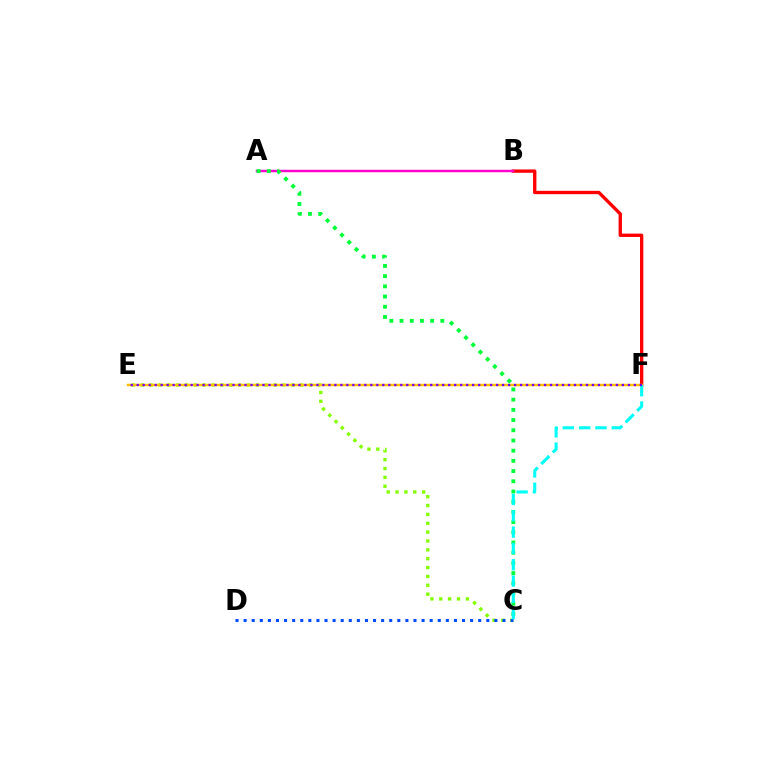{('C', 'E'): [{'color': '#84ff00', 'line_style': 'dotted', 'thickness': 2.41}], ('B', 'F'): [{'color': '#ff0000', 'line_style': 'solid', 'thickness': 2.41}], ('A', 'B'): [{'color': '#ff00cf', 'line_style': 'solid', 'thickness': 1.76}], ('A', 'C'): [{'color': '#00ff39', 'line_style': 'dotted', 'thickness': 2.77}], ('C', 'D'): [{'color': '#004bff', 'line_style': 'dotted', 'thickness': 2.2}], ('E', 'F'): [{'color': '#ffbd00', 'line_style': 'solid', 'thickness': 1.78}, {'color': '#7200ff', 'line_style': 'dotted', 'thickness': 1.63}], ('C', 'F'): [{'color': '#00fff6', 'line_style': 'dashed', 'thickness': 2.22}]}